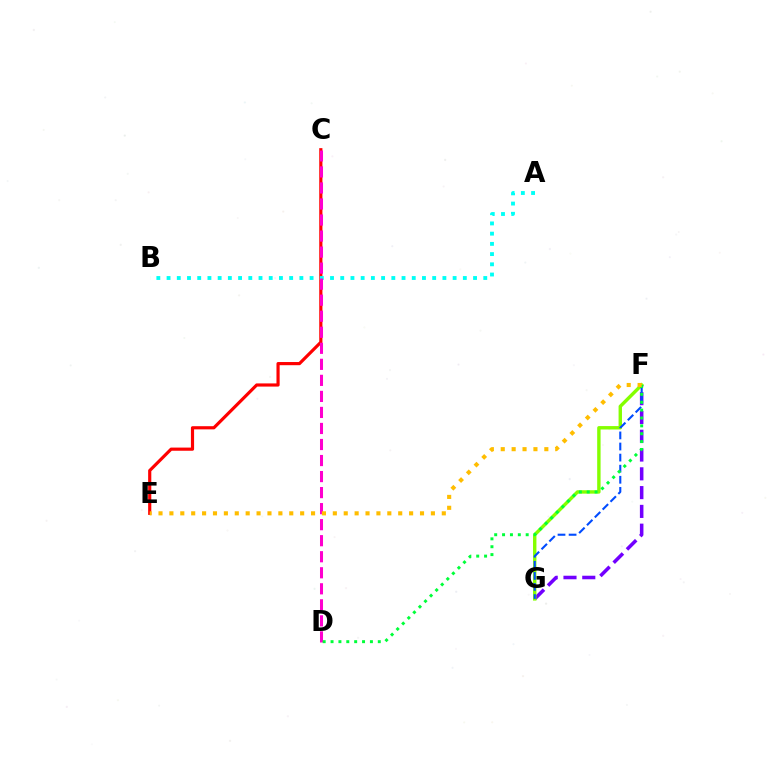{('F', 'G'): [{'color': '#7200ff', 'line_style': 'dashed', 'thickness': 2.55}, {'color': '#84ff00', 'line_style': 'solid', 'thickness': 2.45}, {'color': '#004bff', 'line_style': 'dashed', 'thickness': 1.51}], ('C', 'E'): [{'color': '#ff0000', 'line_style': 'solid', 'thickness': 2.28}], ('A', 'B'): [{'color': '#00fff6', 'line_style': 'dotted', 'thickness': 2.78}], ('C', 'D'): [{'color': '#ff00cf', 'line_style': 'dashed', 'thickness': 2.18}], ('D', 'F'): [{'color': '#00ff39', 'line_style': 'dotted', 'thickness': 2.14}], ('E', 'F'): [{'color': '#ffbd00', 'line_style': 'dotted', 'thickness': 2.96}]}